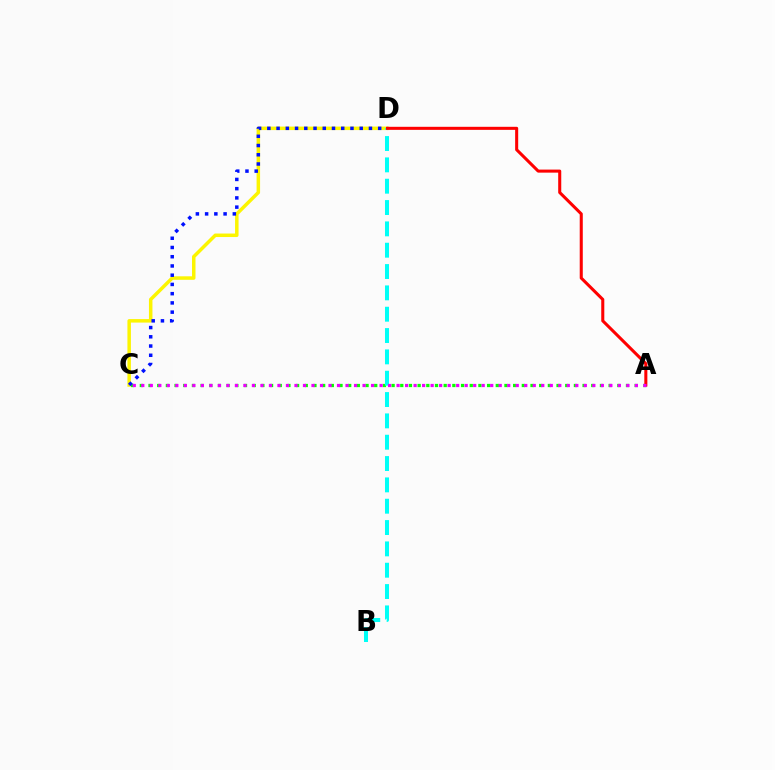{('C', 'D'): [{'color': '#fcf500', 'line_style': 'solid', 'thickness': 2.52}, {'color': '#0010ff', 'line_style': 'dotted', 'thickness': 2.51}], ('A', 'C'): [{'color': '#08ff00', 'line_style': 'dotted', 'thickness': 2.36}, {'color': '#ee00ff', 'line_style': 'dotted', 'thickness': 2.31}], ('B', 'D'): [{'color': '#00fff6', 'line_style': 'dashed', 'thickness': 2.9}], ('A', 'D'): [{'color': '#ff0000', 'line_style': 'solid', 'thickness': 2.2}]}